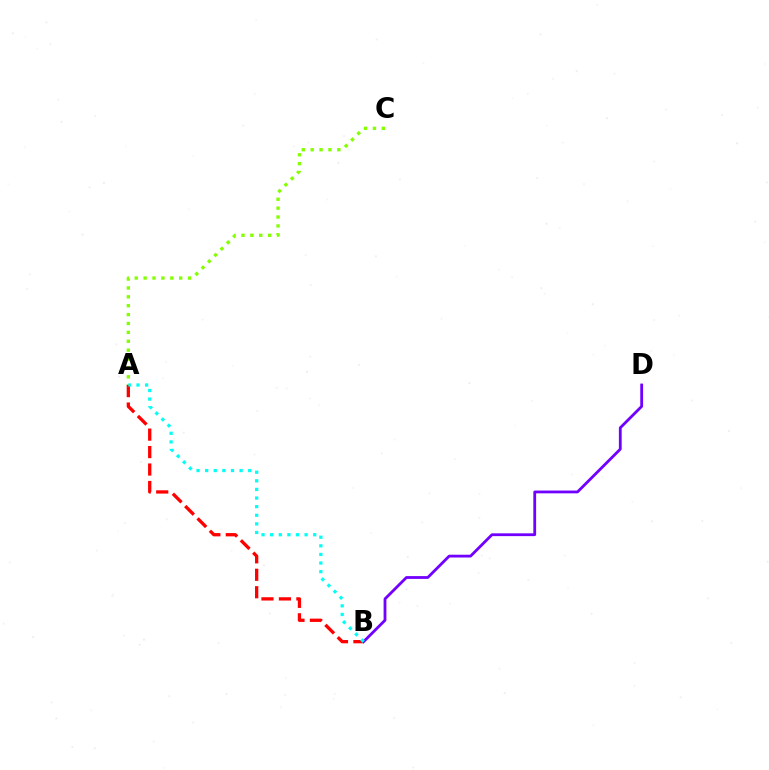{('A', 'B'): [{'color': '#ff0000', 'line_style': 'dashed', 'thickness': 2.37}, {'color': '#00fff6', 'line_style': 'dotted', 'thickness': 2.34}], ('A', 'C'): [{'color': '#84ff00', 'line_style': 'dotted', 'thickness': 2.42}], ('B', 'D'): [{'color': '#7200ff', 'line_style': 'solid', 'thickness': 2.02}]}